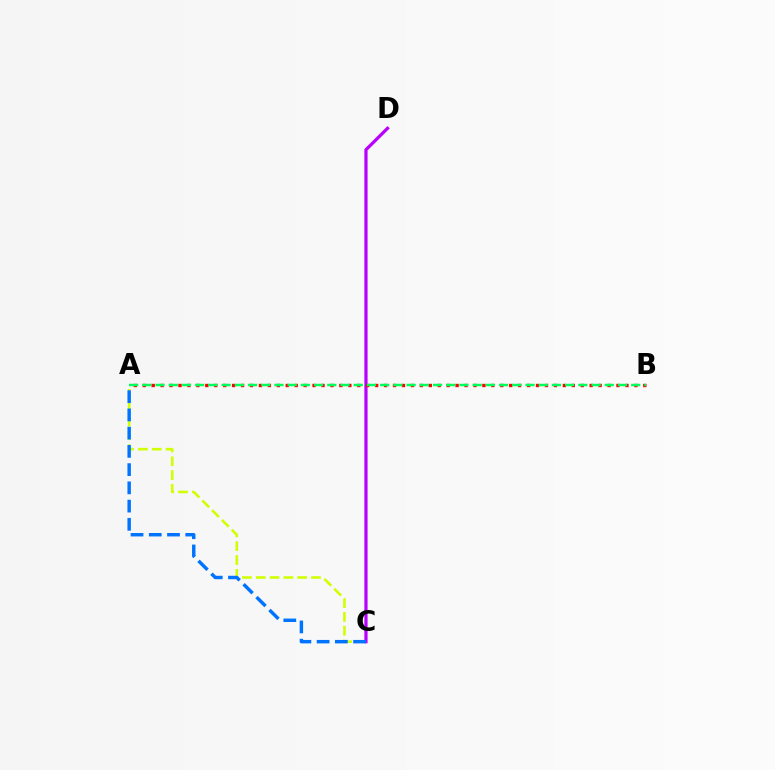{('A', 'C'): [{'color': '#d1ff00', 'line_style': 'dashed', 'thickness': 1.88}, {'color': '#0074ff', 'line_style': 'dashed', 'thickness': 2.48}], ('C', 'D'): [{'color': '#b900ff', 'line_style': 'solid', 'thickness': 2.32}], ('A', 'B'): [{'color': '#ff0000', 'line_style': 'dotted', 'thickness': 2.43}, {'color': '#00ff5c', 'line_style': 'dashed', 'thickness': 1.8}]}